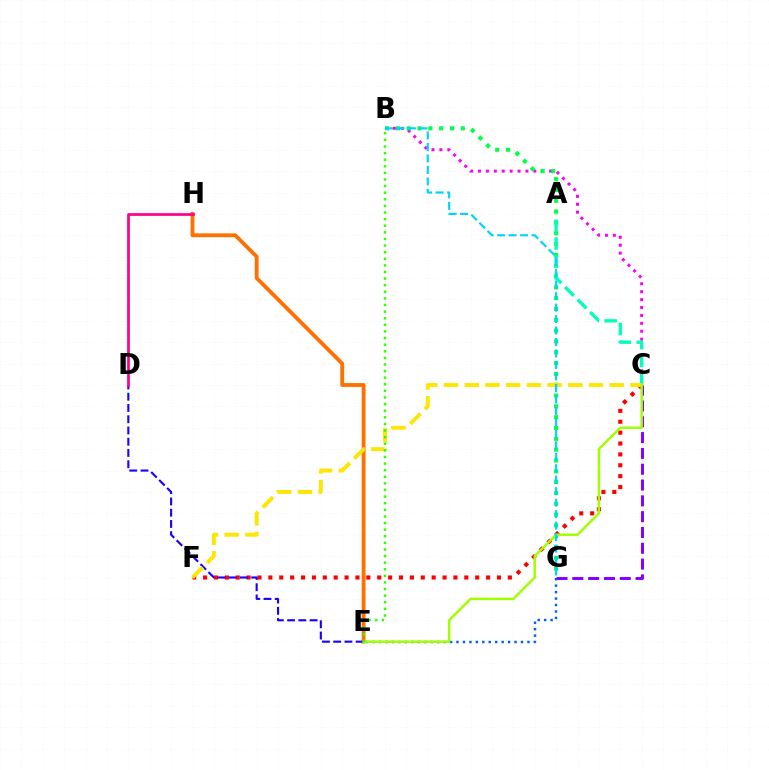{('C', 'F'): [{'color': '#ff0000', 'line_style': 'dotted', 'thickness': 2.96}, {'color': '#ffe600', 'line_style': 'dashed', 'thickness': 2.81}], ('E', 'H'): [{'color': '#ff7000', 'line_style': 'solid', 'thickness': 2.76}], ('C', 'G'): [{'color': '#8a00ff', 'line_style': 'dashed', 'thickness': 2.15}], ('B', 'C'): [{'color': '#fa00f9', 'line_style': 'dotted', 'thickness': 2.15}], ('D', 'E'): [{'color': '#1900ff', 'line_style': 'dashed', 'thickness': 1.53}], ('B', 'G'): [{'color': '#00ff45', 'line_style': 'dotted', 'thickness': 2.94}, {'color': '#00d3ff', 'line_style': 'dashed', 'thickness': 1.56}], ('D', 'H'): [{'color': '#ff0088', 'line_style': 'solid', 'thickness': 1.96}], ('E', 'G'): [{'color': '#005dff', 'line_style': 'dotted', 'thickness': 1.75}], ('A', 'C'): [{'color': '#00ffbb', 'line_style': 'dashed', 'thickness': 2.42}], ('C', 'E'): [{'color': '#a2ff00', 'line_style': 'solid', 'thickness': 1.79}], ('B', 'E'): [{'color': '#31ff00', 'line_style': 'dotted', 'thickness': 1.79}]}